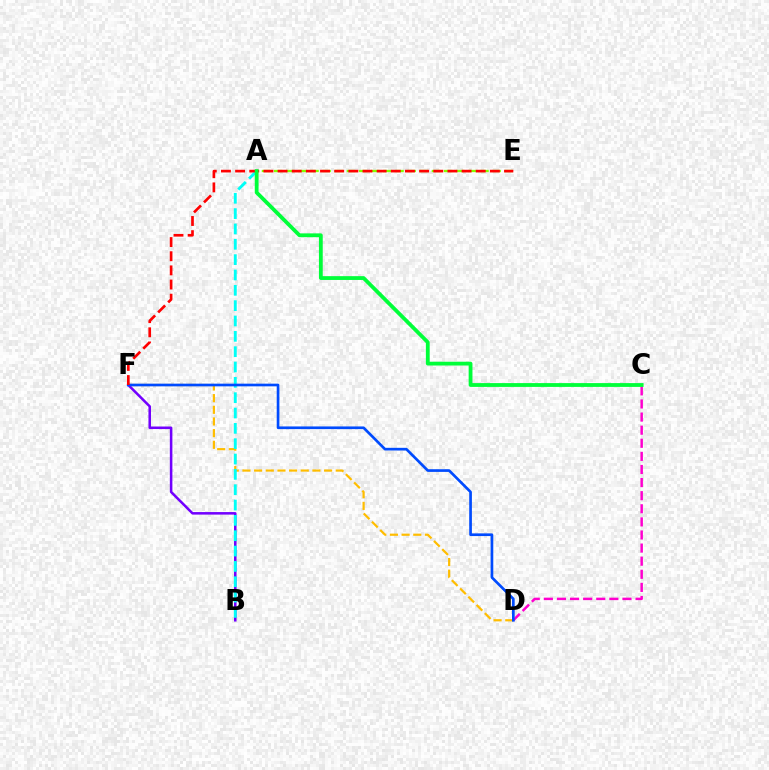{('D', 'F'): [{'color': '#ffbd00', 'line_style': 'dashed', 'thickness': 1.58}, {'color': '#004bff', 'line_style': 'solid', 'thickness': 1.93}], ('C', 'D'): [{'color': '#ff00cf', 'line_style': 'dashed', 'thickness': 1.78}], ('A', 'E'): [{'color': '#84ff00', 'line_style': 'dashed', 'thickness': 1.65}], ('B', 'F'): [{'color': '#7200ff', 'line_style': 'solid', 'thickness': 1.83}], ('A', 'B'): [{'color': '#00fff6', 'line_style': 'dashed', 'thickness': 2.08}], ('E', 'F'): [{'color': '#ff0000', 'line_style': 'dashed', 'thickness': 1.92}], ('A', 'C'): [{'color': '#00ff39', 'line_style': 'solid', 'thickness': 2.74}]}